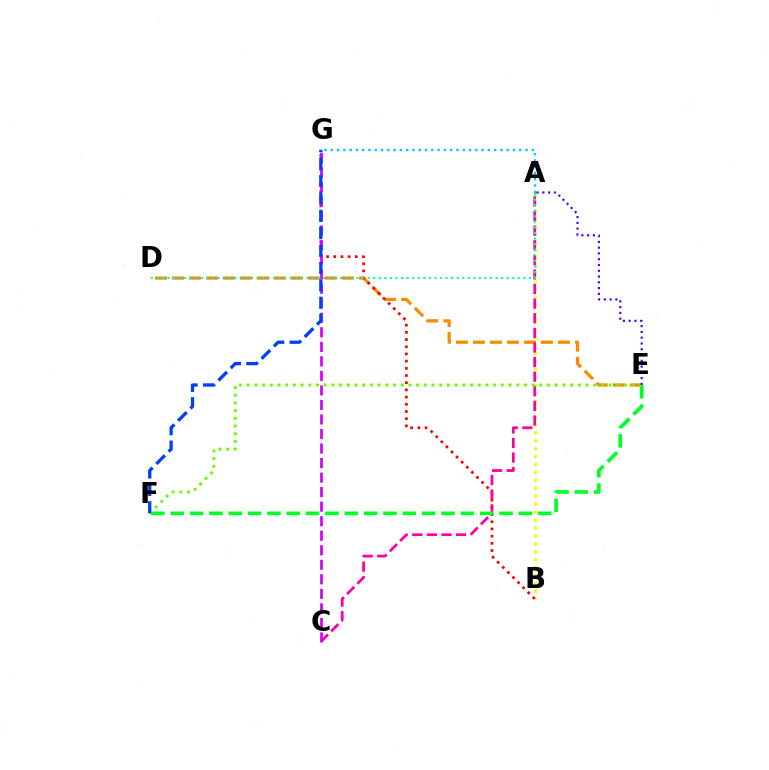{('A', 'B'): [{'color': '#eeff00', 'line_style': 'dotted', 'thickness': 2.15}], ('D', 'E'): [{'color': '#ff8800', 'line_style': 'dashed', 'thickness': 2.31}], ('B', 'G'): [{'color': '#ff0000', 'line_style': 'dotted', 'thickness': 1.95}], ('A', 'G'): [{'color': '#00c7ff', 'line_style': 'dotted', 'thickness': 1.71}], ('A', 'C'): [{'color': '#ff00a0', 'line_style': 'dashed', 'thickness': 1.98}], ('E', 'F'): [{'color': '#00ff27', 'line_style': 'dashed', 'thickness': 2.63}, {'color': '#66ff00', 'line_style': 'dotted', 'thickness': 2.09}], ('A', 'E'): [{'color': '#4f00ff', 'line_style': 'dotted', 'thickness': 1.57}], ('A', 'D'): [{'color': '#00ffaf', 'line_style': 'dotted', 'thickness': 1.51}], ('C', 'G'): [{'color': '#d600ff', 'line_style': 'dashed', 'thickness': 1.97}], ('F', 'G'): [{'color': '#003fff', 'line_style': 'dashed', 'thickness': 2.36}]}